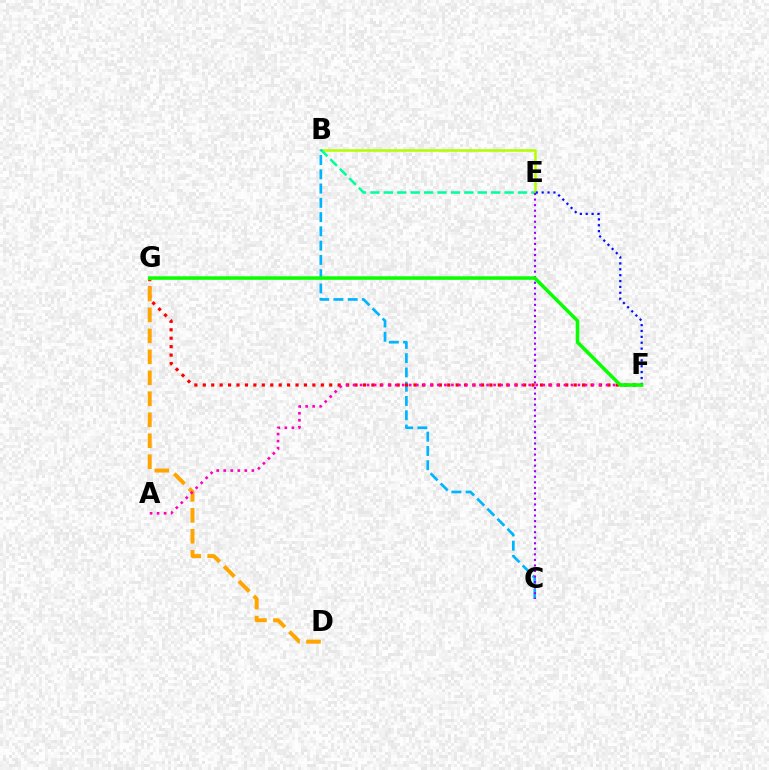{('B', 'E'): [{'color': '#b3ff00', 'line_style': 'solid', 'thickness': 1.84}, {'color': '#00ff9d', 'line_style': 'dashed', 'thickness': 1.82}], ('B', 'C'): [{'color': '#00b5ff', 'line_style': 'dashed', 'thickness': 1.94}], ('F', 'G'): [{'color': '#ff0000', 'line_style': 'dotted', 'thickness': 2.29}, {'color': '#08ff00', 'line_style': 'solid', 'thickness': 2.53}], ('C', 'E'): [{'color': '#9b00ff', 'line_style': 'dotted', 'thickness': 1.51}], ('E', 'F'): [{'color': '#0010ff', 'line_style': 'dotted', 'thickness': 1.6}], ('D', 'G'): [{'color': '#ffa500', 'line_style': 'dashed', 'thickness': 2.85}], ('A', 'F'): [{'color': '#ff00bd', 'line_style': 'dotted', 'thickness': 1.91}]}